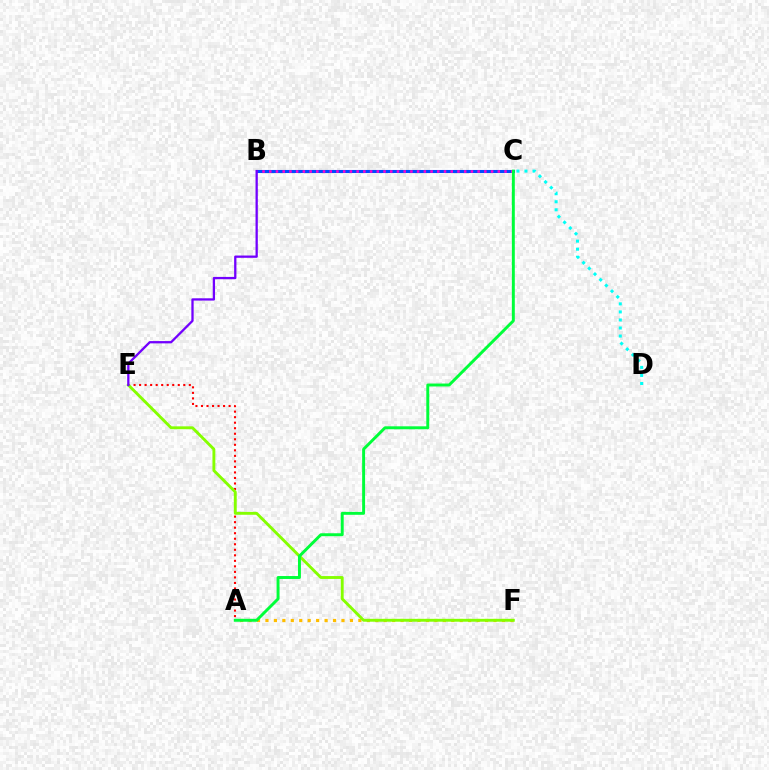{('B', 'C'): [{'color': '#004bff', 'line_style': 'solid', 'thickness': 2.21}, {'color': '#ff00cf', 'line_style': 'dotted', 'thickness': 1.83}], ('A', 'E'): [{'color': '#ff0000', 'line_style': 'dotted', 'thickness': 1.5}], ('A', 'F'): [{'color': '#ffbd00', 'line_style': 'dotted', 'thickness': 2.29}], ('E', 'F'): [{'color': '#84ff00', 'line_style': 'solid', 'thickness': 2.07}], ('B', 'E'): [{'color': '#7200ff', 'line_style': 'solid', 'thickness': 1.65}], ('C', 'D'): [{'color': '#00fff6', 'line_style': 'dotted', 'thickness': 2.19}], ('A', 'C'): [{'color': '#00ff39', 'line_style': 'solid', 'thickness': 2.11}]}